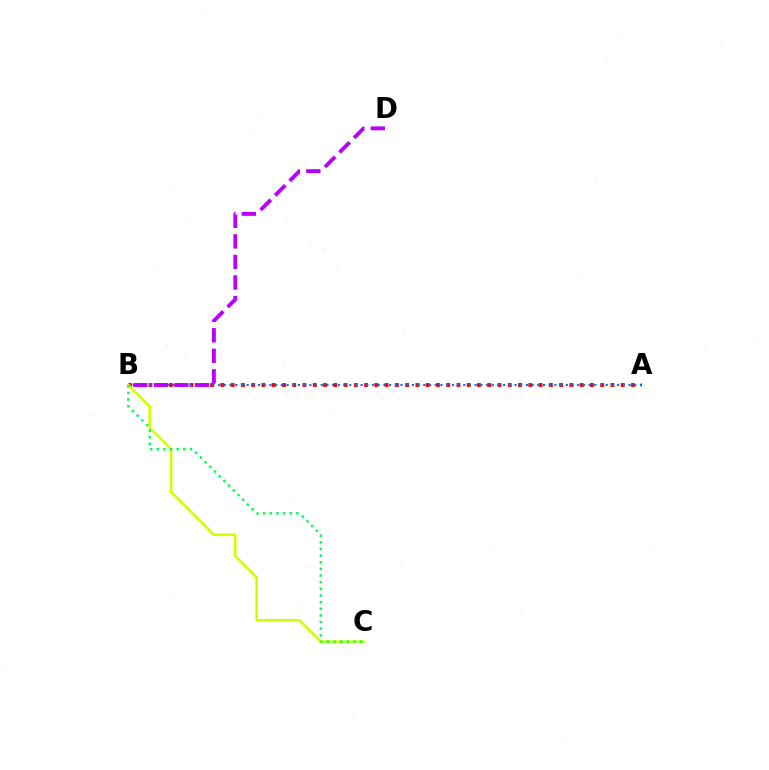{('A', 'B'): [{'color': '#ff0000', 'line_style': 'dotted', 'thickness': 2.79}, {'color': '#0074ff', 'line_style': 'dotted', 'thickness': 1.55}], ('B', 'D'): [{'color': '#b900ff', 'line_style': 'dashed', 'thickness': 2.79}], ('B', 'C'): [{'color': '#d1ff00', 'line_style': 'solid', 'thickness': 1.87}, {'color': '#00ff5c', 'line_style': 'dotted', 'thickness': 1.81}]}